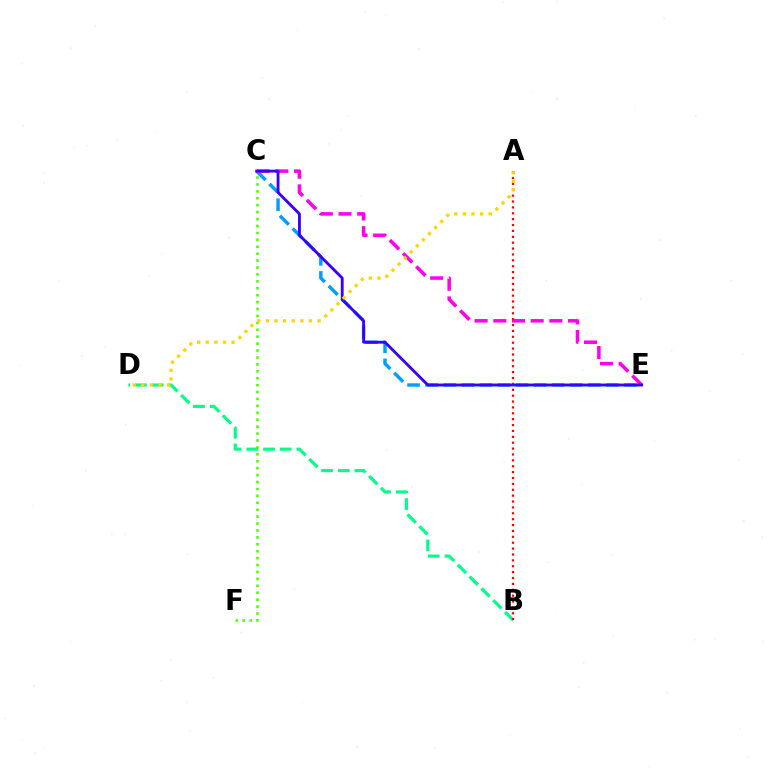{('C', 'E'): [{'color': '#009eff', 'line_style': 'dashed', 'thickness': 2.46}, {'color': '#ff00ed', 'line_style': 'dashed', 'thickness': 2.54}, {'color': '#3700ff', 'line_style': 'solid', 'thickness': 2.05}], ('B', 'D'): [{'color': '#00ff86', 'line_style': 'dashed', 'thickness': 2.27}], ('A', 'B'): [{'color': '#ff0000', 'line_style': 'dotted', 'thickness': 1.6}], ('C', 'F'): [{'color': '#4fff00', 'line_style': 'dotted', 'thickness': 1.88}], ('A', 'D'): [{'color': '#ffd500', 'line_style': 'dotted', 'thickness': 2.34}]}